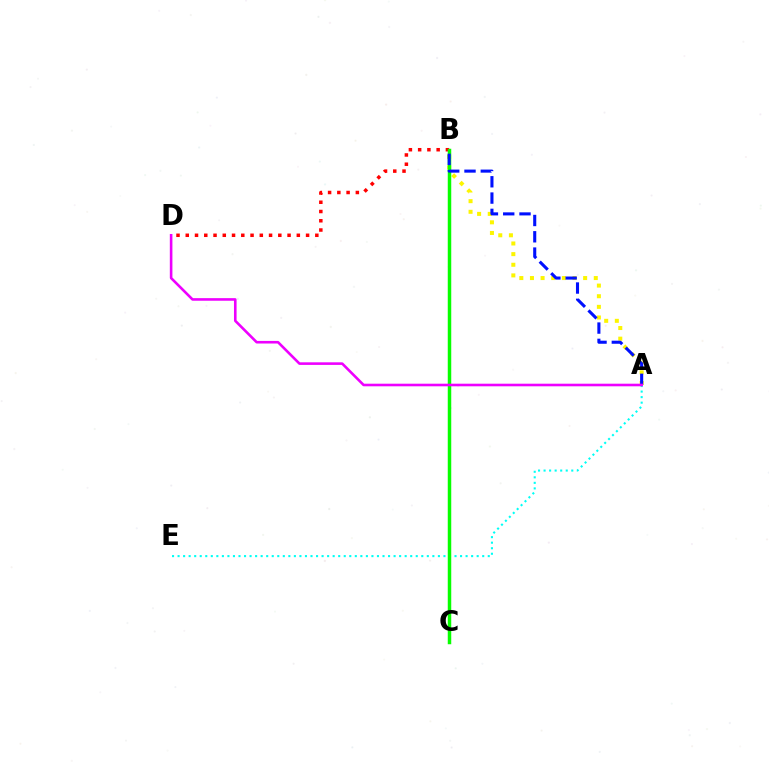{('B', 'D'): [{'color': '#ff0000', 'line_style': 'dotted', 'thickness': 2.51}], ('A', 'B'): [{'color': '#fcf500', 'line_style': 'dotted', 'thickness': 2.89}, {'color': '#0010ff', 'line_style': 'dashed', 'thickness': 2.21}], ('A', 'E'): [{'color': '#00fff6', 'line_style': 'dotted', 'thickness': 1.5}], ('B', 'C'): [{'color': '#08ff00', 'line_style': 'solid', 'thickness': 2.51}], ('A', 'D'): [{'color': '#ee00ff', 'line_style': 'solid', 'thickness': 1.87}]}